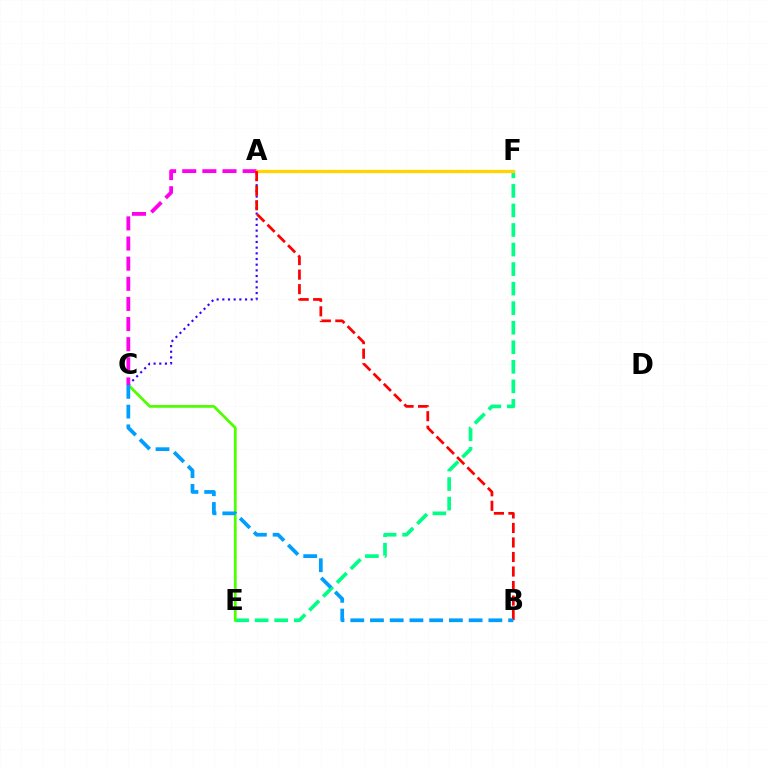{('E', 'F'): [{'color': '#00ff86', 'line_style': 'dashed', 'thickness': 2.66}], ('C', 'E'): [{'color': '#4fff00', 'line_style': 'solid', 'thickness': 1.99}], ('A', 'C'): [{'color': '#3700ff', 'line_style': 'dotted', 'thickness': 1.54}, {'color': '#ff00ed', 'line_style': 'dashed', 'thickness': 2.73}], ('A', 'F'): [{'color': '#ffd500', 'line_style': 'solid', 'thickness': 2.38}], ('A', 'B'): [{'color': '#ff0000', 'line_style': 'dashed', 'thickness': 1.97}], ('B', 'C'): [{'color': '#009eff', 'line_style': 'dashed', 'thickness': 2.68}]}